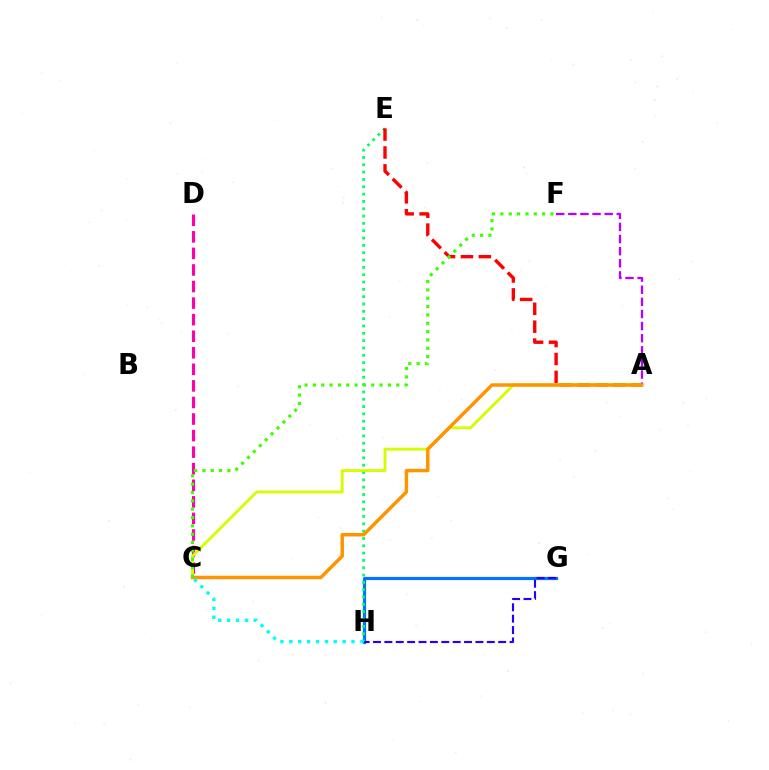{('G', 'H'): [{'color': '#0074ff', 'line_style': 'solid', 'thickness': 2.3}, {'color': '#2500ff', 'line_style': 'dashed', 'thickness': 1.55}], ('C', 'D'): [{'color': '#ff00ac', 'line_style': 'dashed', 'thickness': 2.25}], ('E', 'H'): [{'color': '#00ff5c', 'line_style': 'dotted', 'thickness': 1.99}], ('A', 'E'): [{'color': '#ff0000', 'line_style': 'dashed', 'thickness': 2.43}], ('A', 'C'): [{'color': '#d1ff00', 'line_style': 'solid', 'thickness': 2.07}, {'color': '#ff9400', 'line_style': 'solid', 'thickness': 2.49}], ('A', 'F'): [{'color': '#b900ff', 'line_style': 'dashed', 'thickness': 1.65}], ('C', 'F'): [{'color': '#3dff00', 'line_style': 'dotted', 'thickness': 2.27}], ('C', 'H'): [{'color': '#00fff6', 'line_style': 'dotted', 'thickness': 2.41}]}